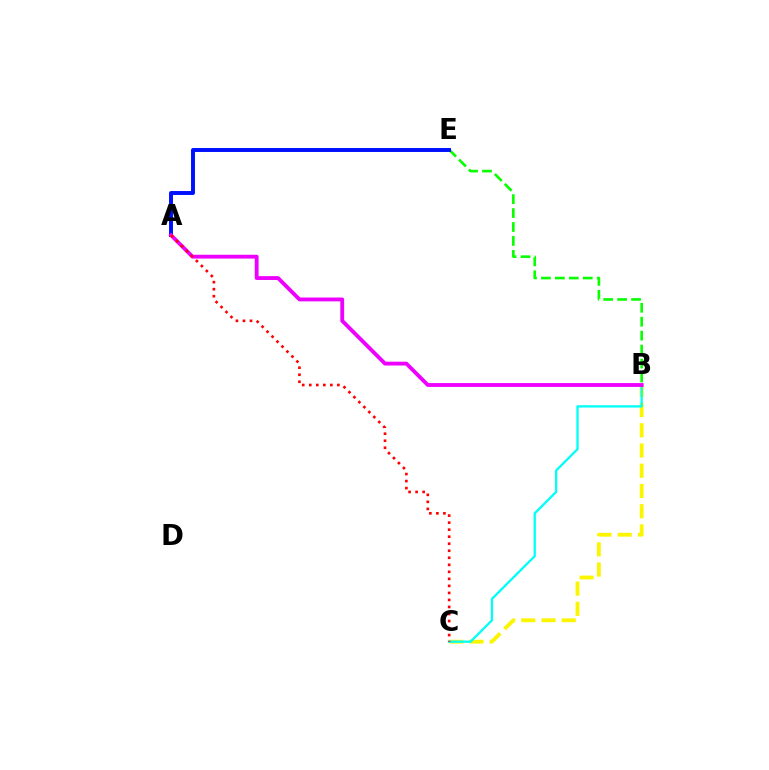{('B', 'E'): [{'color': '#08ff00', 'line_style': 'dashed', 'thickness': 1.89}], ('B', 'C'): [{'color': '#fcf500', 'line_style': 'dashed', 'thickness': 2.75}, {'color': '#00fff6', 'line_style': 'solid', 'thickness': 1.65}], ('A', 'E'): [{'color': '#0010ff', 'line_style': 'solid', 'thickness': 2.84}], ('A', 'B'): [{'color': '#ee00ff', 'line_style': 'solid', 'thickness': 2.76}], ('A', 'C'): [{'color': '#ff0000', 'line_style': 'dotted', 'thickness': 1.91}]}